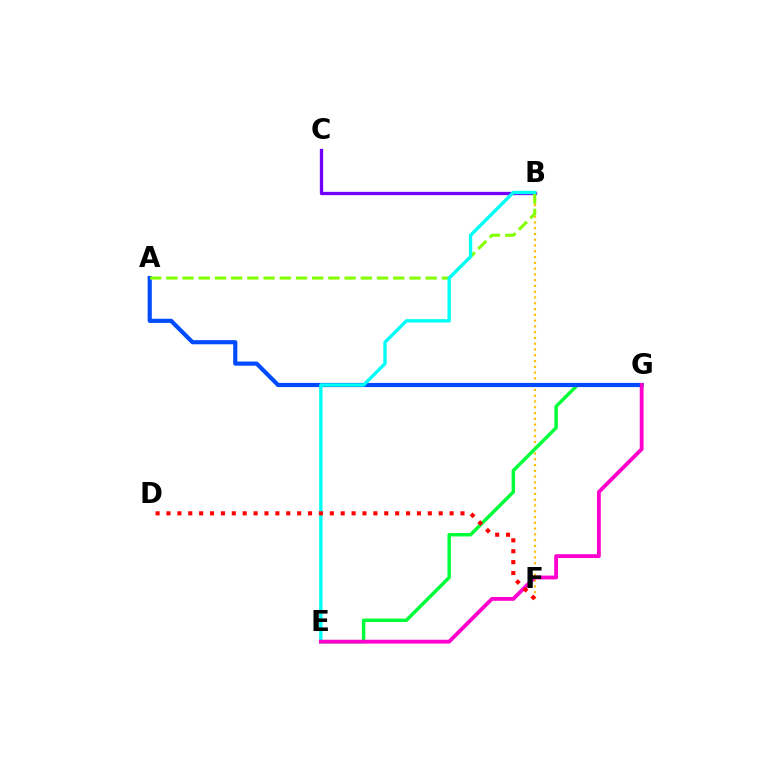{('B', 'F'): [{'color': '#ffbd00', 'line_style': 'dotted', 'thickness': 1.57}], ('B', 'C'): [{'color': '#7200ff', 'line_style': 'solid', 'thickness': 2.39}], ('E', 'G'): [{'color': '#00ff39', 'line_style': 'solid', 'thickness': 2.47}, {'color': '#ff00cf', 'line_style': 'solid', 'thickness': 2.75}], ('A', 'G'): [{'color': '#004bff', 'line_style': 'solid', 'thickness': 2.99}], ('A', 'B'): [{'color': '#84ff00', 'line_style': 'dashed', 'thickness': 2.2}], ('B', 'E'): [{'color': '#00fff6', 'line_style': 'solid', 'thickness': 2.42}], ('D', 'F'): [{'color': '#ff0000', 'line_style': 'dotted', 'thickness': 2.96}]}